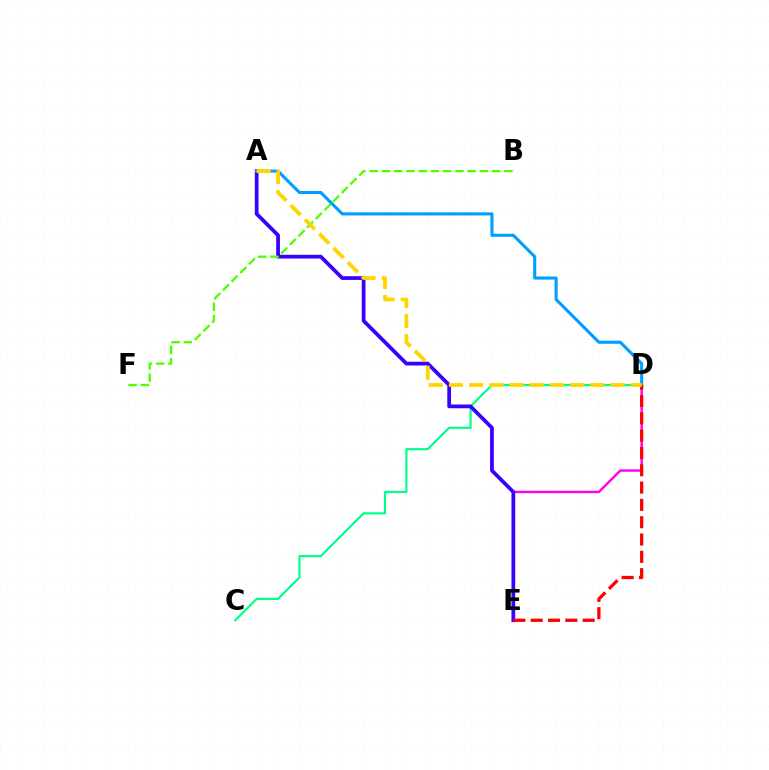{('C', 'D'): [{'color': '#00ff86', 'line_style': 'solid', 'thickness': 1.57}], ('D', 'E'): [{'color': '#ff00ed', 'line_style': 'solid', 'thickness': 1.73}, {'color': '#ff0000', 'line_style': 'dashed', 'thickness': 2.35}], ('A', 'E'): [{'color': '#3700ff', 'line_style': 'solid', 'thickness': 2.69}], ('B', 'F'): [{'color': '#4fff00', 'line_style': 'dashed', 'thickness': 1.66}], ('A', 'D'): [{'color': '#009eff', 'line_style': 'solid', 'thickness': 2.22}, {'color': '#ffd500', 'line_style': 'dashed', 'thickness': 2.74}]}